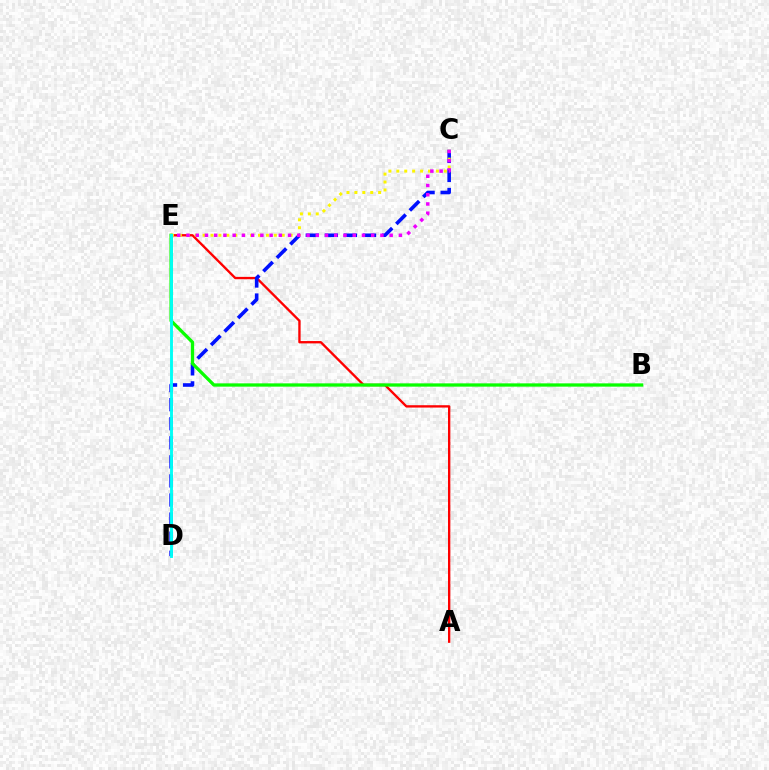{('A', 'E'): [{'color': '#ff0000', 'line_style': 'solid', 'thickness': 1.69}], ('C', 'D'): [{'color': '#0010ff', 'line_style': 'dashed', 'thickness': 2.59}], ('C', 'E'): [{'color': '#fcf500', 'line_style': 'dotted', 'thickness': 2.15}, {'color': '#ee00ff', 'line_style': 'dotted', 'thickness': 2.51}], ('B', 'E'): [{'color': '#08ff00', 'line_style': 'solid', 'thickness': 2.36}], ('D', 'E'): [{'color': '#00fff6', 'line_style': 'solid', 'thickness': 2.08}]}